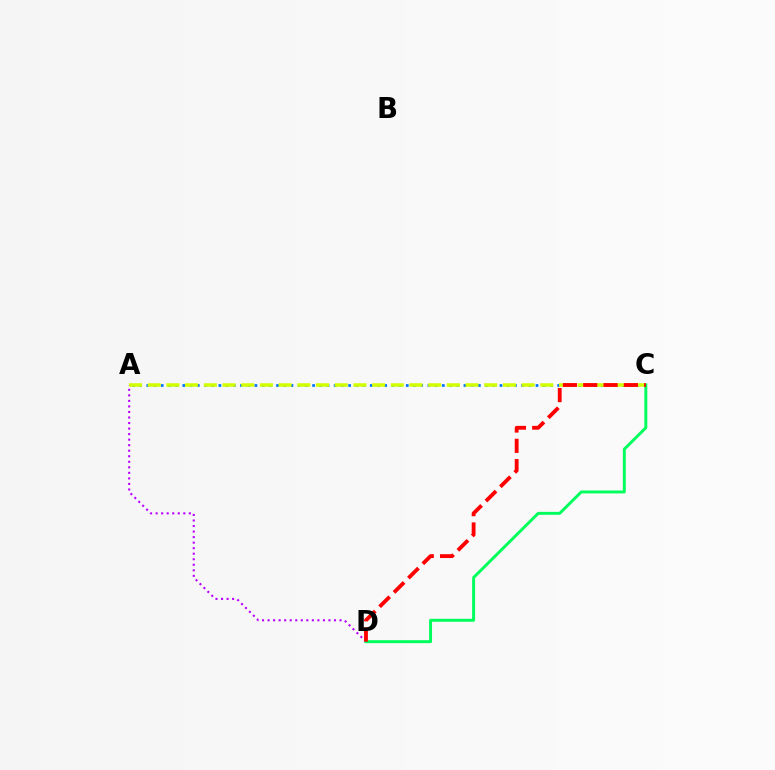{('A', 'D'): [{'color': '#b900ff', 'line_style': 'dotted', 'thickness': 1.5}], ('A', 'C'): [{'color': '#0074ff', 'line_style': 'dotted', 'thickness': 1.96}, {'color': '#d1ff00', 'line_style': 'dashed', 'thickness': 2.54}], ('C', 'D'): [{'color': '#00ff5c', 'line_style': 'solid', 'thickness': 2.12}, {'color': '#ff0000', 'line_style': 'dashed', 'thickness': 2.76}]}